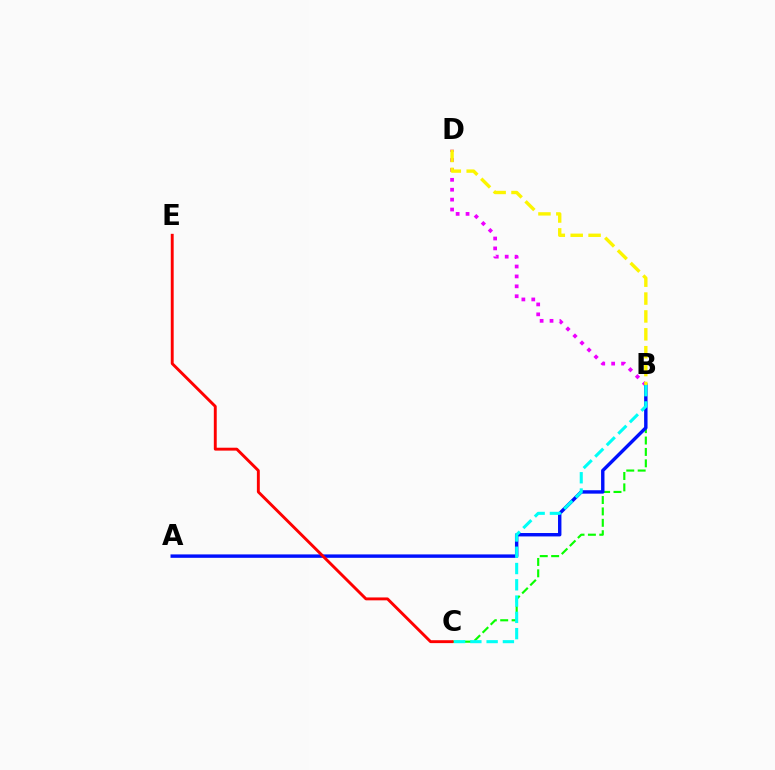{('B', 'D'): [{'color': '#ee00ff', 'line_style': 'dotted', 'thickness': 2.69}, {'color': '#fcf500', 'line_style': 'dashed', 'thickness': 2.43}], ('B', 'C'): [{'color': '#08ff00', 'line_style': 'dashed', 'thickness': 1.55}, {'color': '#00fff6', 'line_style': 'dashed', 'thickness': 2.21}], ('A', 'B'): [{'color': '#0010ff', 'line_style': 'solid', 'thickness': 2.45}], ('C', 'E'): [{'color': '#ff0000', 'line_style': 'solid', 'thickness': 2.09}]}